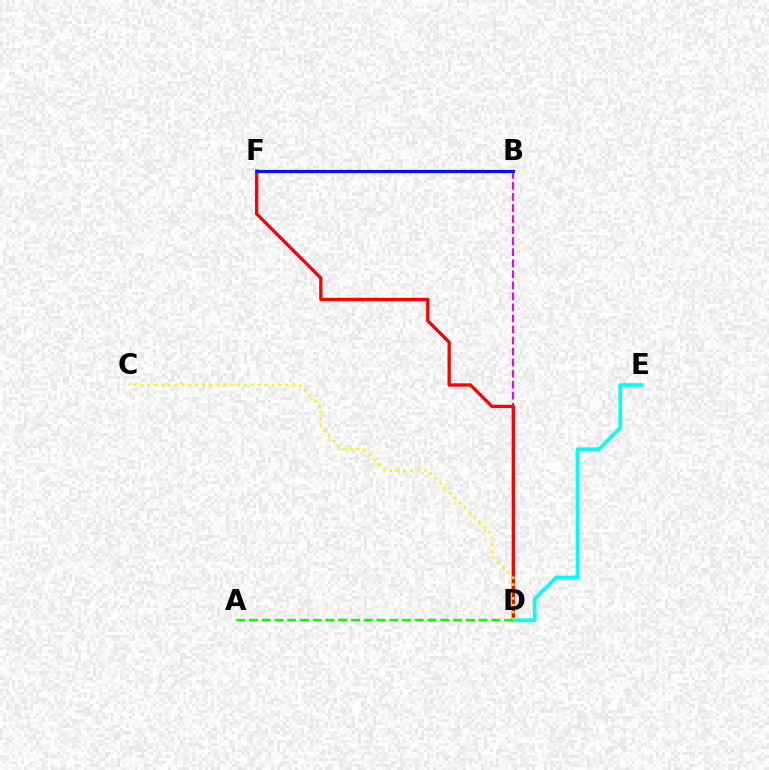{('B', 'D'): [{'color': '#ee00ff', 'line_style': 'dashed', 'thickness': 1.5}], ('D', 'F'): [{'color': '#ff0000', 'line_style': 'solid', 'thickness': 2.37}], ('D', 'E'): [{'color': '#00fff6', 'line_style': 'solid', 'thickness': 2.63}], ('B', 'F'): [{'color': '#0010ff', 'line_style': 'solid', 'thickness': 2.31}], ('C', 'D'): [{'color': '#fcf500', 'line_style': 'dotted', 'thickness': 1.88}], ('A', 'D'): [{'color': '#08ff00', 'line_style': 'dashed', 'thickness': 1.73}]}